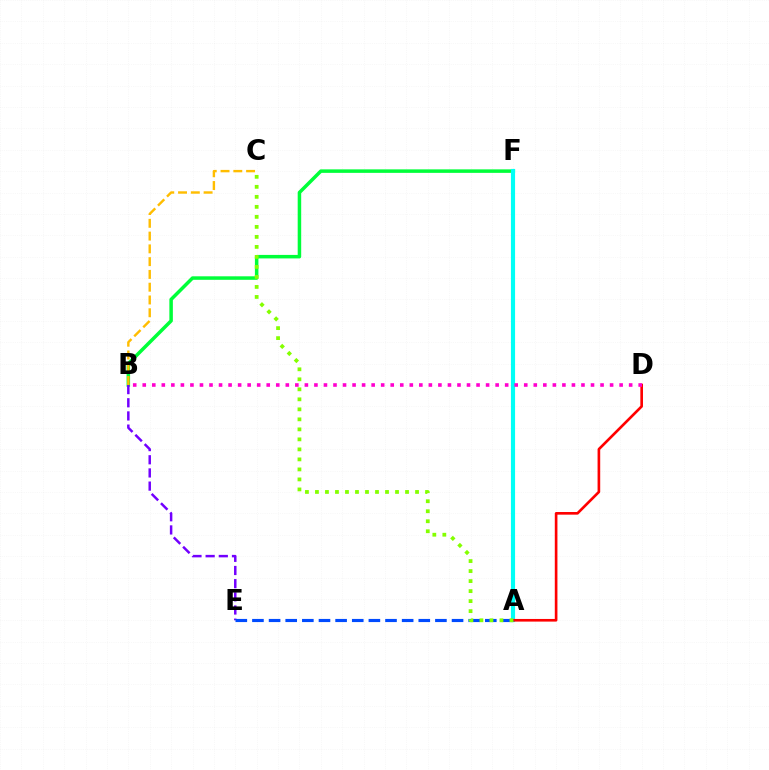{('B', 'F'): [{'color': '#00ff39', 'line_style': 'solid', 'thickness': 2.52}], ('A', 'F'): [{'color': '#00fff6', 'line_style': 'solid', 'thickness': 2.98}], ('B', 'C'): [{'color': '#ffbd00', 'line_style': 'dashed', 'thickness': 1.74}], ('B', 'E'): [{'color': '#7200ff', 'line_style': 'dashed', 'thickness': 1.79}], ('A', 'D'): [{'color': '#ff0000', 'line_style': 'solid', 'thickness': 1.9}], ('A', 'E'): [{'color': '#004bff', 'line_style': 'dashed', 'thickness': 2.26}], ('A', 'C'): [{'color': '#84ff00', 'line_style': 'dotted', 'thickness': 2.72}], ('B', 'D'): [{'color': '#ff00cf', 'line_style': 'dotted', 'thickness': 2.59}]}